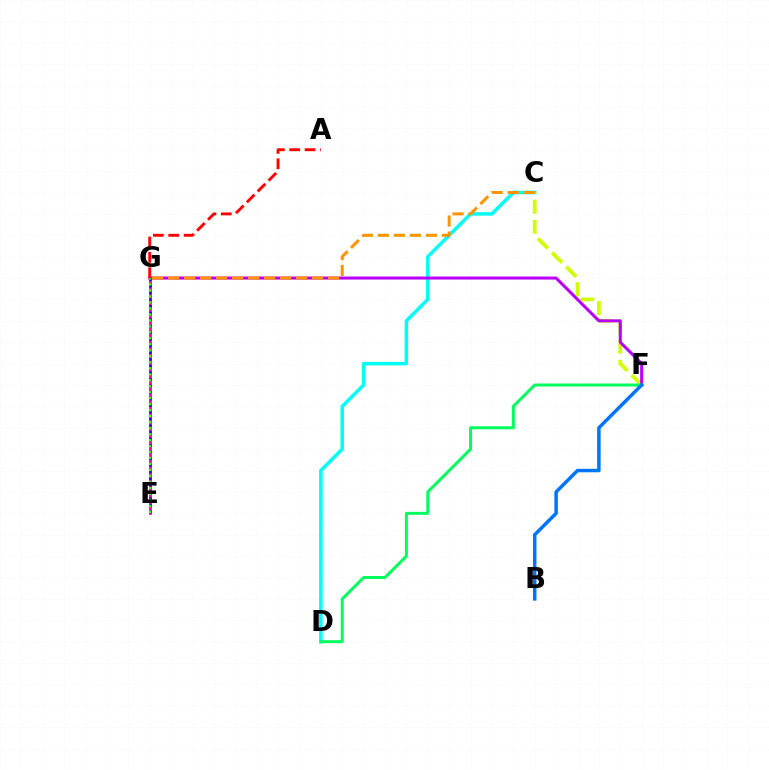{('C', 'D'): [{'color': '#00fff6', 'line_style': 'solid', 'thickness': 2.53}], ('C', 'F'): [{'color': '#d1ff00', 'line_style': 'dashed', 'thickness': 2.72}], ('F', 'G'): [{'color': '#b900ff', 'line_style': 'solid', 'thickness': 2.18}], ('E', 'G'): [{'color': '#ff00ac', 'line_style': 'solid', 'thickness': 2.01}, {'color': '#2500ff', 'line_style': 'dotted', 'thickness': 1.8}, {'color': '#3dff00', 'line_style': 'dotted', 'thickness': 1.63}], ('C', 'G'): [{'color': '#ff9400', 'line_style': 'dashed', 'thickness': 2.17}], ('A', 'G'): [{'color': '#ff0000', 'line_style': 'dashed', 'thickness': 2.09}], ('D', 'F'): [{'color': '#00ff5c', 'line_style': 'solid', 'thickness': 2.16}], ('B', 'F'): [{'color': '#0074ff', 'line_style': 'solid', 'thickness': 2.5}]}